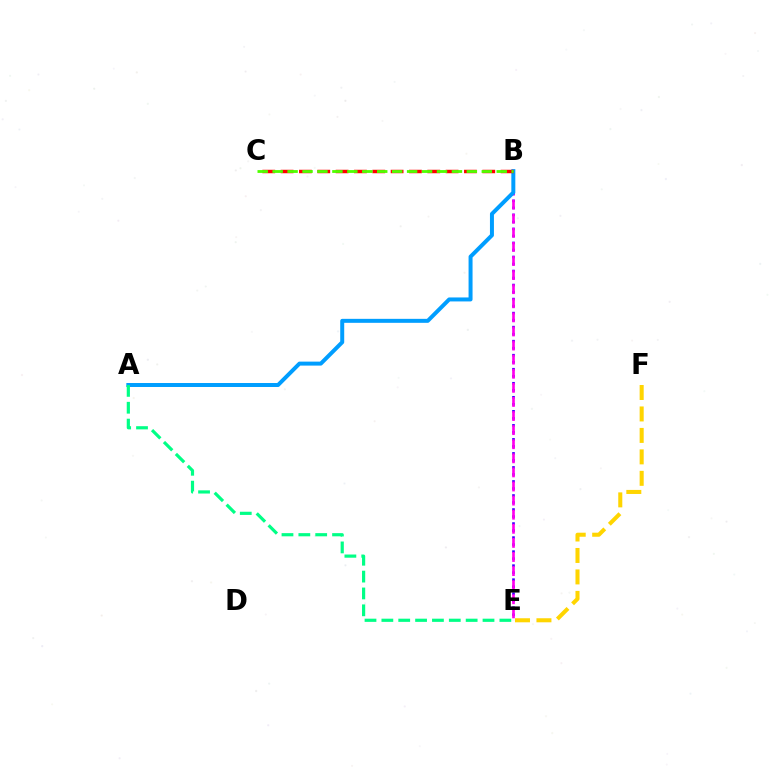{('B', 'E'): [{'color': '#3700ff', 'line_style': 'dotted', 'thickness': 1.91}, {'color': '#ff00ed', 'line_style': 'dashed', 'thickness': 1.91}], ('E', 'F'): [{'color': '#ffd500', 'line_style': 'dashed', 'thickness': 2.92}], ('A', 'B'): [{'color': '#009eff', 'line_style': 'solid', 'thickness': 2.87}], ('B', 'C'): [{'color': '#ff0000', 'line_style': 'dashed', 'thickness': 2.49}, {'color': '#4fff00', 'line_style': 'dashed', 'thickness': 2.03}], ('A', 'E'): [{'color': '#00ff86', 'line_style': 'dashed', 'thickness': 2.29}]}